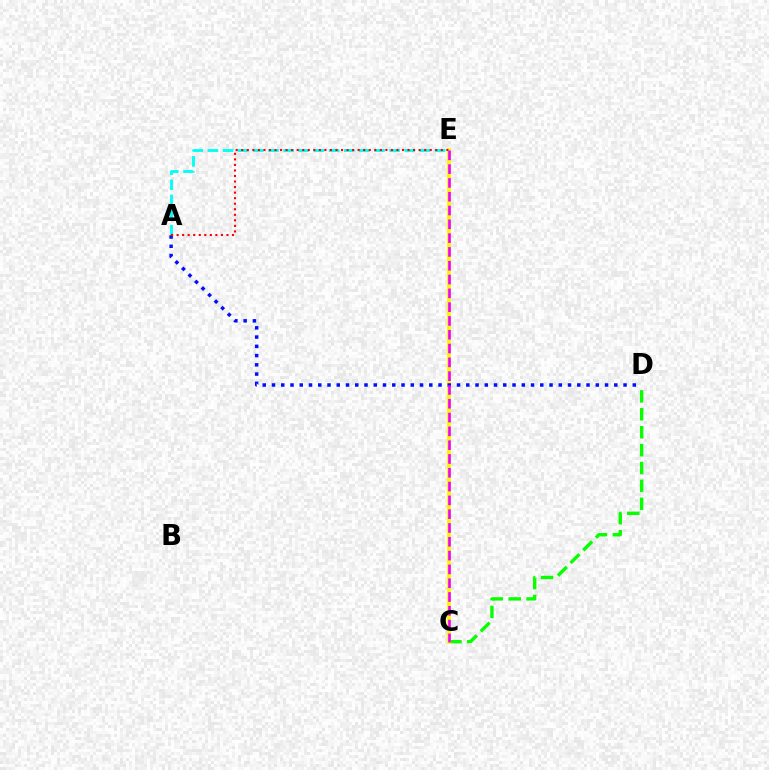{('C', 'D'): [{'color': '#08ff00', 'line_style': 'dashed', 'thickness': 2.43}], ('A', 'E'): [{'color': '#00fff6', 'line_style': 'dashed', 'thickness': 2.06}, {'color': '#ff0000', 'line_style': 'dotted', 'thickness': 1.51}], ('C', 'E'): [{'color': '#fcf500', 'line_style': 'solid', 'thickness': 2.74}, {'color': '#ee00ff', 'line_style': 'dashed', 'thickness': 1.88}], ('A', 'D'): [{'color': '#0010ff', 'line_style': 'dotted', 'thickness': 2.51}]}